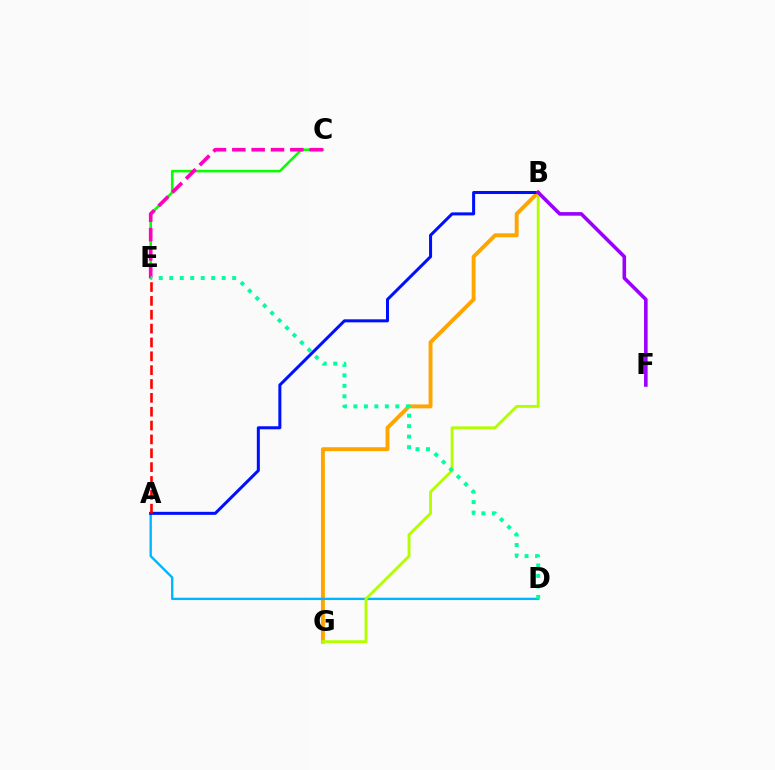{('B', 'G'): [{'color': '#ffa500', 'line_style': 'solid', 'thickness': 2.82}, {'color': '#b3ff00', 'line_style': 'solid', 'thickness': 2.07}], ('C', 'E'): [{'color': '#08ff00', 'line_style': 'solid', 'thickness': 1.85}, {'color': '#ff00bd', 'line_style': 'dashed', 'thickness': 2.63}], ('A', 'D'): [{'color': '#00b5ff', 'line_style': 'solid', 'thickness': 1.7}], ('A', 'B'): [{'color': '#0010ff', 'line_style': 'solid', 'thickness': 2.18}], ('D', 'E'): [{'color': '#00ff9d', 'line_style': 'dotted', 'thickness': 2.85}], ('B', 'F'): [{'color': '#9b00ff', 'line_style': 'solid', 'thickness': 2.58}], ('A', 'E'): [{'color': '#ff0000', 'line_style': 'dashed', 'thickness': 1.88}]}